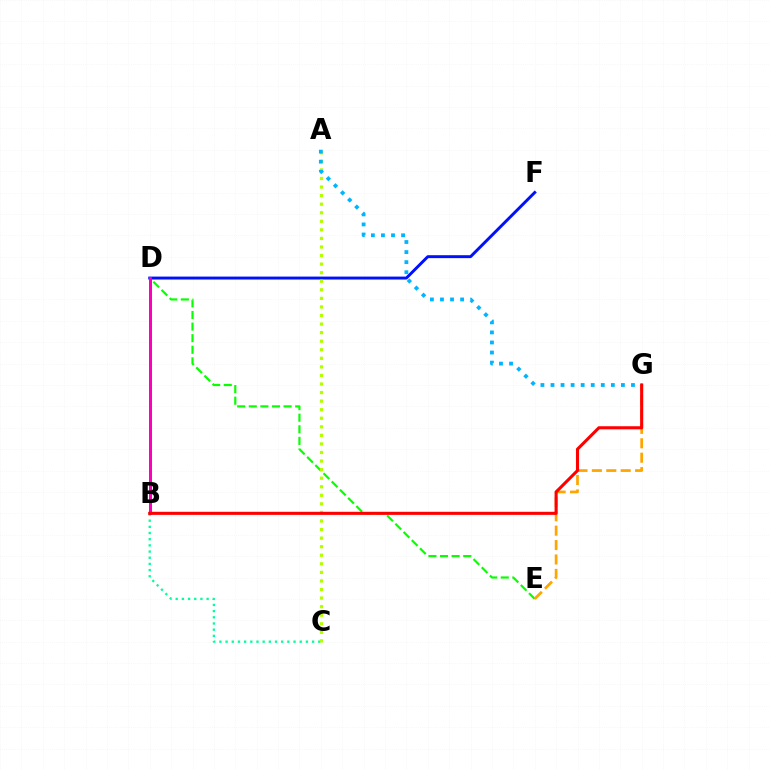{('B', 'C'): [{'color': '#00ff9d', 'line_style': 'dotted', 'thickness': 1.68}], ('D', 'E'): [{'color': '#08ff00', 'line_style': 'dashed', 'thickness': 1.58}], ('B', 'D'): [{'color': '#9b00ff', 'line_style': 'solid', 'thickness': 2.02}, {'color': '#ff00bd', 'line_style': 'solid', 'thickness': 1.95}], ('D', 'F'): [{'color': '#0010ff', 'line_style': 'solid', 'thickness': 2.12}], ('E', 'G'): [{'color': '#ffa500', 'line_style': 'dashed', 'thickness': 1.96}], ('A', 'C'): [{'color': '#b3ff00', 'line_style': 'dotted', 'thickness': 2.33}], ('A', 'G'): [{'color': '#00b5ff', 'line_style': 'dotted', 'thickness': 2.73}], ('B', 'G'): [{'color': '#ff0000', 'line_style': 'solid', 'thickness': 2.22}]}